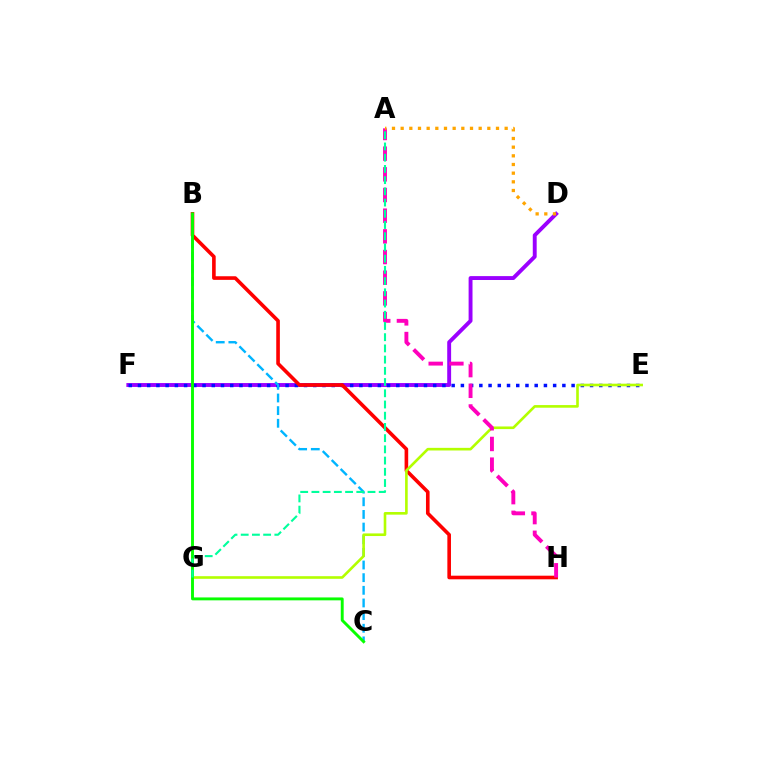{('D', 'F'): [{'color': '#9b00ff', 'line_style': 'solid', 'thickness': 2.8}], ('E', 'F'): [{'color': '#0010ff', 'line_style': 'dotted', 'thickness': 2.51}], ('B', 'C'): [{'color': '#00b5ff', 'line_style': 'dashed', 'thickness': 1.72}, {'color': '#08ff00', 'line_style': 'solid', 'thickness': 2.09}], ('B', 'H'): [{'color': '#ff0000', 'line_style': 'solid', 'thickness': 2.6}], ('E', 'G'): [{'color': '#b3ff00', 'line_style': 'solid', 'thickness': 1.89}], ('A', 'H'): [{'color': '#ff00bd', 'line_style': 'dashed', 'thickness': 2.81}], ('A', 'G'): [{'color': '#00ff9d', 'line_style': 'dashed', 'thickness': 1.52}], ('A', 'D'): [{'color': '#ffa500', 'line_style': 'dotted', 'thickness': 2.35}]}